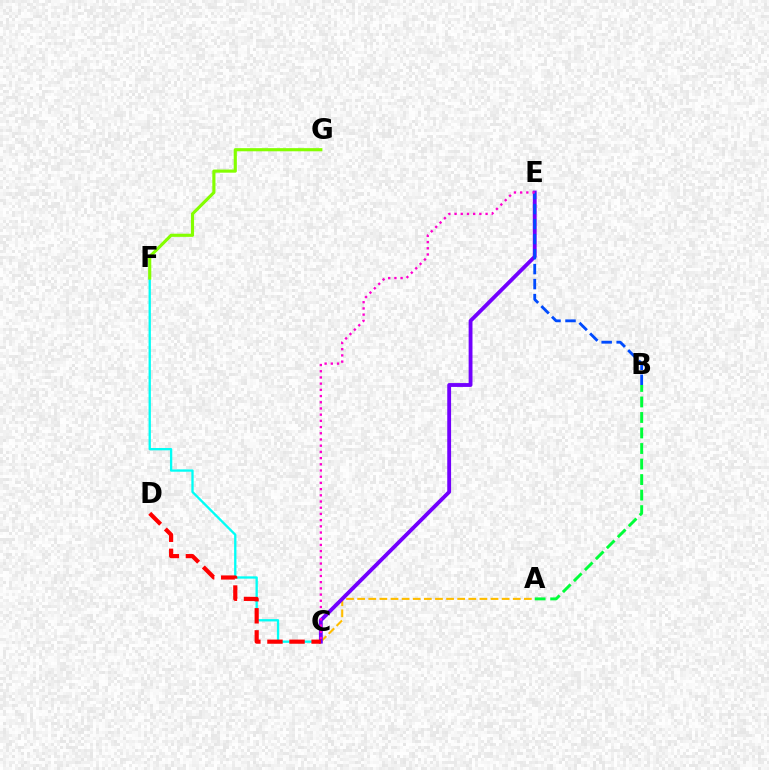{('C', 'F'): [{'color': '#00fff6', 'line_style': 'solid', 'thickness': 1.66}], ('A', 'C'): [{'color': '#ffbd00', 'line_style': 'dashed', 'thickness': 1.51}], ('C', 'E'): [{'color': '#7200ff', 'line_style': 'solid', 'thickness': 2.77}, {'color': '#ff00cf', 'line_style': 'dotted', 'thickness': 1.69}], ('F', 'G'): [{'color': '#84ff00', 'line_style': 'solid', 'thickness': 2.26}], ('A', 'B'): [{'color': '#00ff39', 'line_style': 'dashed', 'thickness': 2.11}], ('C', 'D'): [{'color': '#ff0000', 'line_style': 'dashed', 'thickness': 3.0}], ('B', 'E'): [{'color': '#004bff', 'line_style': 'dashed', 'thickness': 2.04}]}